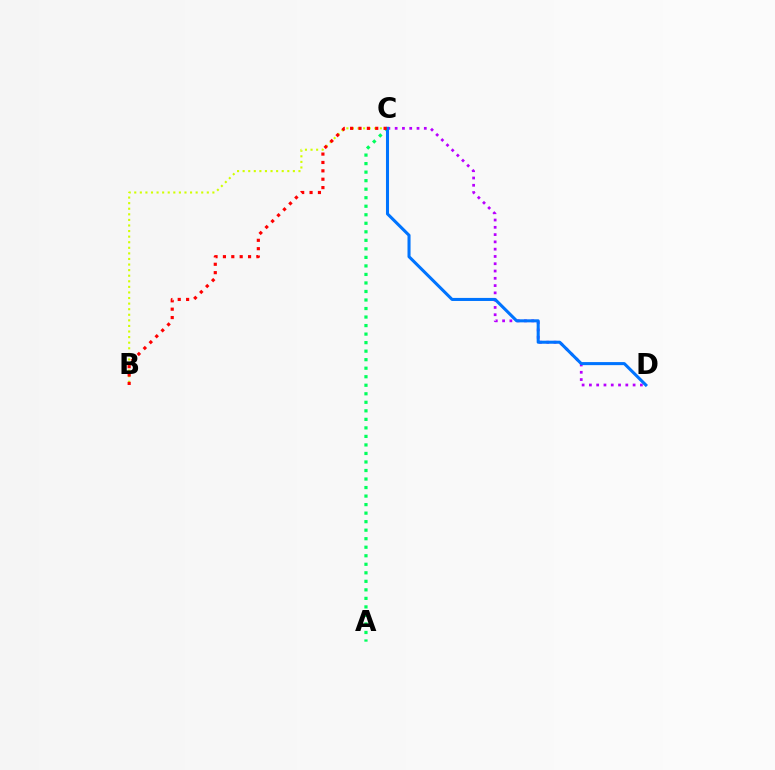{('B', 'C'): [{'color': '#d1ff00', 'line_style': 'dotted', 'thickness': 1.52}, {'color': '#ff0000', 'line_style': 'dotted', 'thickness': 2.28}], ('A', 'C'): [{'color': '#00ff5c', 'line_style': 'dotted', 'thickness': 2.32}], ('C', 'D'): [{'color': '#b900ff', 'line_style': 'dotted', 'thickness': 1.98}, {'color': '#0074ff', 'line_style': 'solid', 'thickness': 2.2}]}